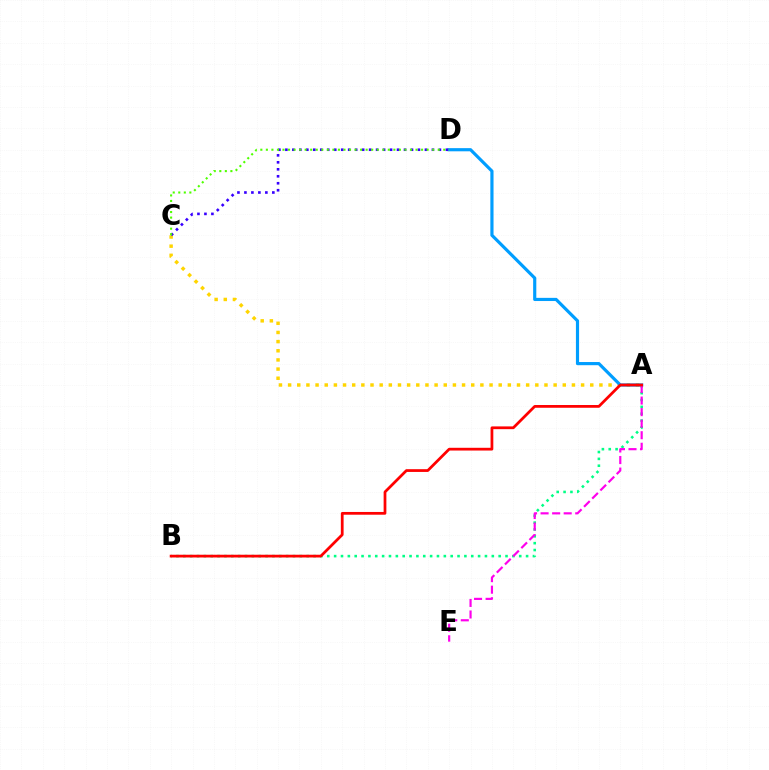{('A', 'C'): [{'color': '#ffd500', 'line_style': 'dotted', 'thickness': 2.49}], ('A', 'B'): [{'color': '#00ff86', 'line_style': 'dotted', 'thickness': 1.86}, {'color': '#ff0000', 'line_style': 'solid', 'thickness': 1.98}], ('A', 'D'): [{'color': '#009eff', 'line_style': 'solid', 'thickness': 2.28}], ('C', 'D'): [{'color': '#3700ff', 'line_style': 'dotted', 'thickness': 1.9}, {'color': '#4fff00', 'line_style': 'dotted', 'thickness': 1.51}], ('A', 'E'): [{'color': '#ff00ed', 'line_style': 'dashed', 'thickness': 1.57}]}